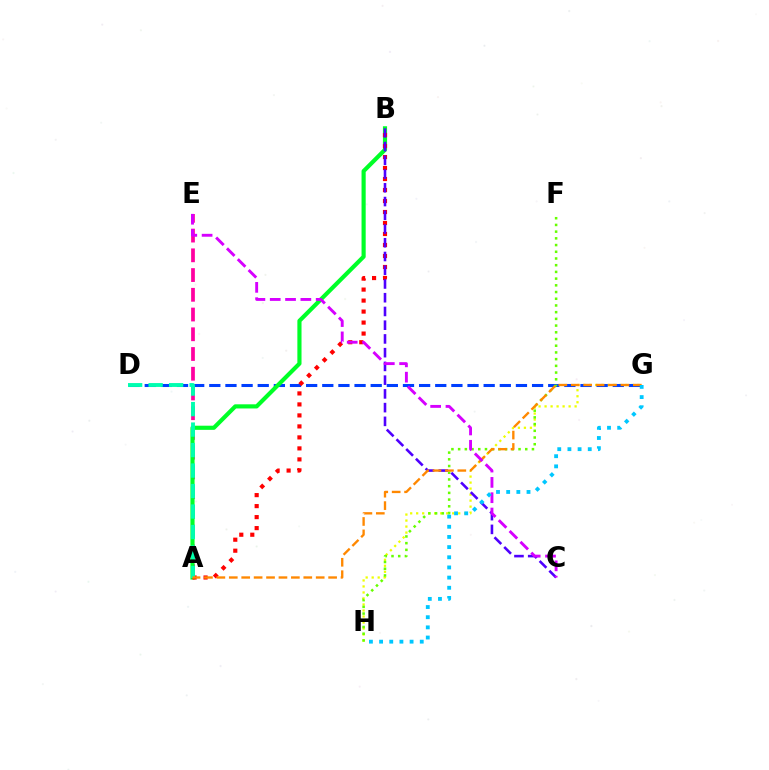{('A', 'E'): [{'color': '#ff00a0', 'line_style': 'dashed', 'thickness': 2.68}], ('G', 'H'): [{'color': '#eeff00', 'line_style': 'dotted', 'thickness': 1.63}, {'color': '#00c7ff', 'line_style': 'dotted', 'thickness': 2.76}], ('D', 'G'): [{'color': '#003fff', 'line_style': 'dashed', 'thickness': 2.19}], ('A', 'B'): [{'color': '#00ff27', 'line_style': 'solid', 'thickness': 2.99}, {'color': '#ff0000', 'line_style': 'dotted', 'thickness': 2.99}], ('F', 'H'): [{'color': '#66ff00', 'line_style': 'dotted', 'thickness': 1.82}], ('A', 'D'): [{'color': '#00ffaf', 'line_style': 'dashed', 'thickness': 2.78}], ('B', 'C'): [{'color': '#4f00ff', 'line_style': 'dashed', 'thickness': 1.87}], ('A', 'G'): [{'color': '#ff8800', 'line_style': 'dashed', 'thickness': 1.69}], ('C', 'E'): [{'color': '#d600ff', 'line_style': 'dashed', 'thickness': 2.08}]}